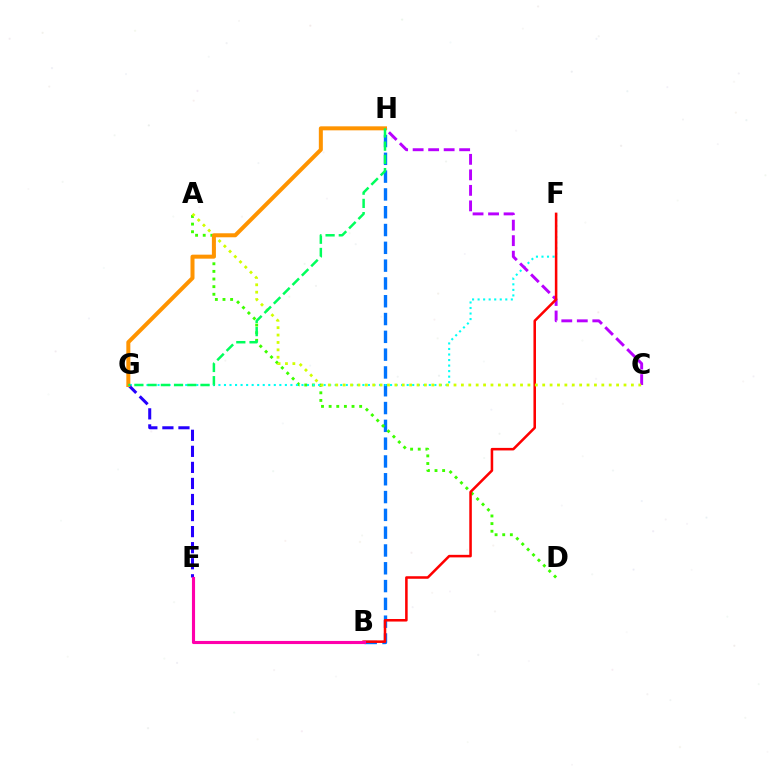{('B', 'H'): [{'color': '#0074ff', 'line_style': 'dashed', 'thickness': 2.42}], ('A', 'D'): [{'color': '#3dff00', 'line_style': 'dotted', 'thickness': 2.07}], ('F', 'G'): [{'color': '#00fff6', 'line_style': 'dotted', 'thickness': 1.5}], ('C', 'H'): [{'color': '#b900ff', 'line_style': 'dashed', 'thickness': 2.11}], ('B', 'F'): [{'color': '#ff0000', 'line_style': 'solid', 'thickness': 1.83}], ('E', 'G'): [{'color': '#2500ff', 'line_style': 'dashed', 'thickness': 2.18}], ('A', 'C'): [{'color': '#d1ff00', 'line_style': 'dotted', 'thickness': 2.01}], ('B', 'E'): [{'color': '#ff00ac', 'line_style': 'solid', 'thickness': 2.24}], ('G', 'H'): [{'color': '#ff9400', 'line_style': 'solid', 'thickness': 2.88}, {'color': '#00ff5c', 'line_style': 'dashed', 'thickness': 1.8}]}